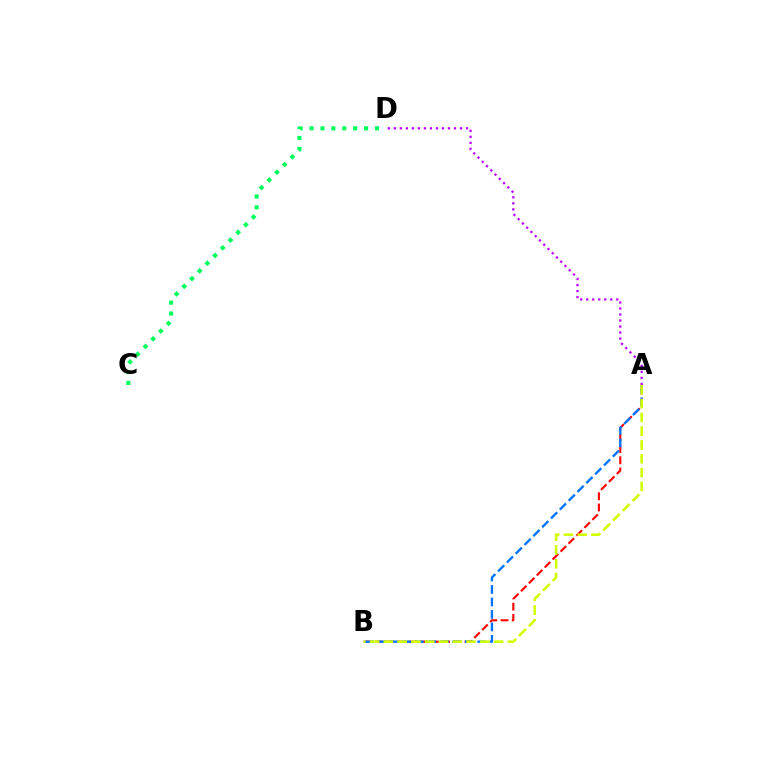{('A', 'B'): [{'color': '#ff0000', 'line_style': 'dashed', 'thickness': 1.52}, {'color': '#0074ff', 'line_style': 'dashed', 'thickness': 1.7}, {'color': '#d1ff00', 'line_style': 'dashed', 'thickness': 1.87}], ('C', 'D'): [{'color': '#00ff5c', 'line_style': 'dotted', 'thickness': 2.96}], ('A', 'D'): [{'color': '#b900ff', 'line_style': 'dotted', 'thickness': 1.63}]}